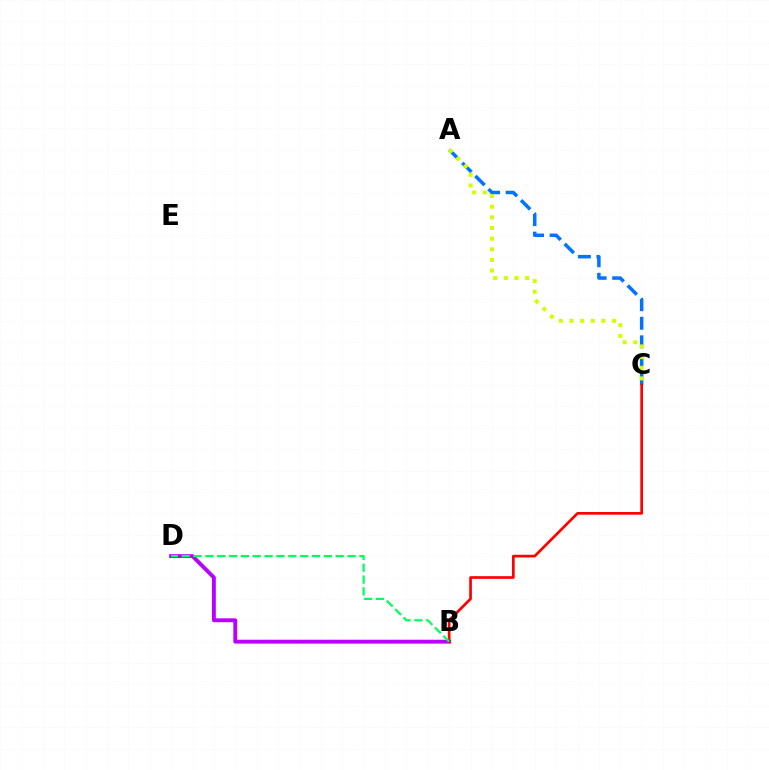{('A', 'C'): [{'color': '#0074ff', 'line_style': 'dashed', 'thickness': 2.52}, {'color': '#d1ff00', 'line_style': 'dotted', 'thickness': 2.89}], ('B', 'D'): [{'color': '#b900ff', 'line_style': 'solid', 'thickness': 2.79}, {'color': '#00ff5c', 'line_style': 'dashed', 'thickness': 1.61}], ('B', 'C'): [{'color': '#ff0000', 'line_style': 'solid', 'thickness': 1.94}]}